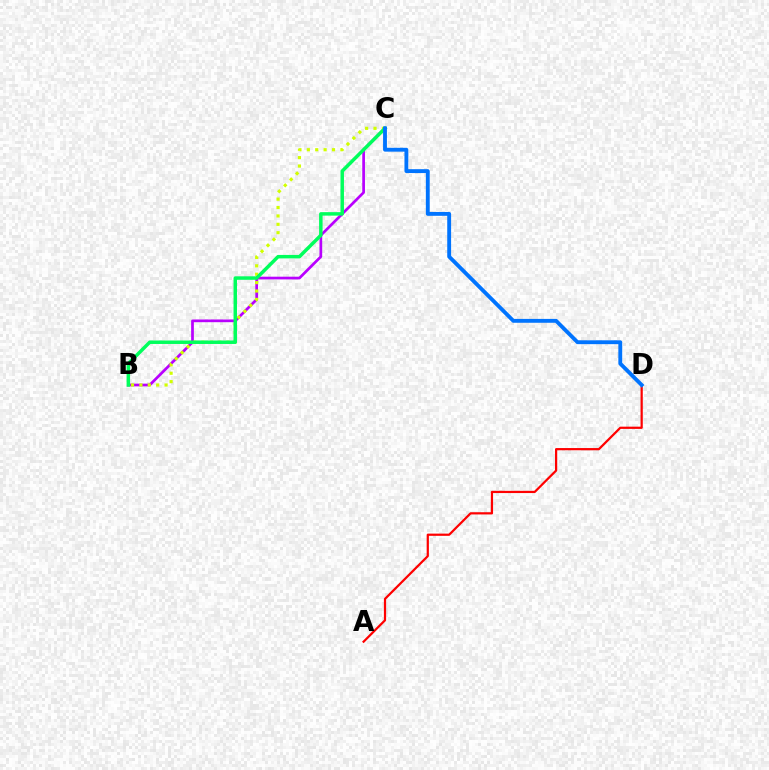{('B', 'C'): [{'color': '#b900ff', 'line_style': 'solid', 'thickness': 1.96}, {'color': '#d1ff00', 'line_style': 'dotted', 'thickness': 2.28}, {'color': '#00ff5c', 'line_style': 'solid', 'thickness': 2.51}], ('A', 'D'): [{'color': '#ff0000', 'line_style': 'solid', 'thickness': 1.6}], ('C', 'D'): [{'color': '#0074ff', 'line_style': 'solid', 'thickness': 2.78}]}